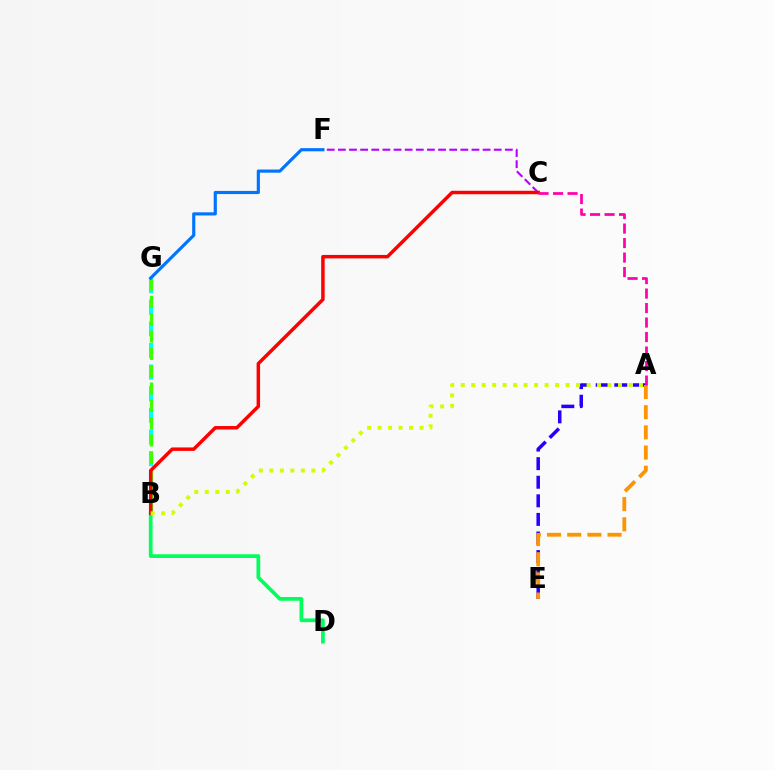{('B', 'D'): [{'color': '#00ff5c', 'line_style': 'solid', 'thickness': 2.68}], ('C', 'F'): [{'color': '#b900ff', 'line_style': 'dashed', 'thickness': 1.51}], ('B', 'G'): [{'color': '#00fff6', 'line_style': 'dashed', 'thickness': 2.94}, {'color': '#3dff00', 'line_style': 'dashed', 'thickness': 2.35}], ('A', 'E'): [{'color': '#2500ff', 'line_style': 'dashed', 'thickness': 2.52}, {'color': '#ff9400', 'line_style': 'dashed', 'thickness': 2.74}], ('F', 'G'): [{'color': '#0074ff', 'line_style': 'solid', 'thickness': 2.27}], ('B', 'C'): [{'color': '#ff0000', 'line_style': 'solid', 'thickness': 2.5}], ('A', 'C'): [{'color': '#ff00ac', 'line_style': 'dashed', 'thickness': 1.97}], ('A', 'B'): [{'color': '#d1ff00', 'line_style': 'dotted', 'thickness': 2.85}]}